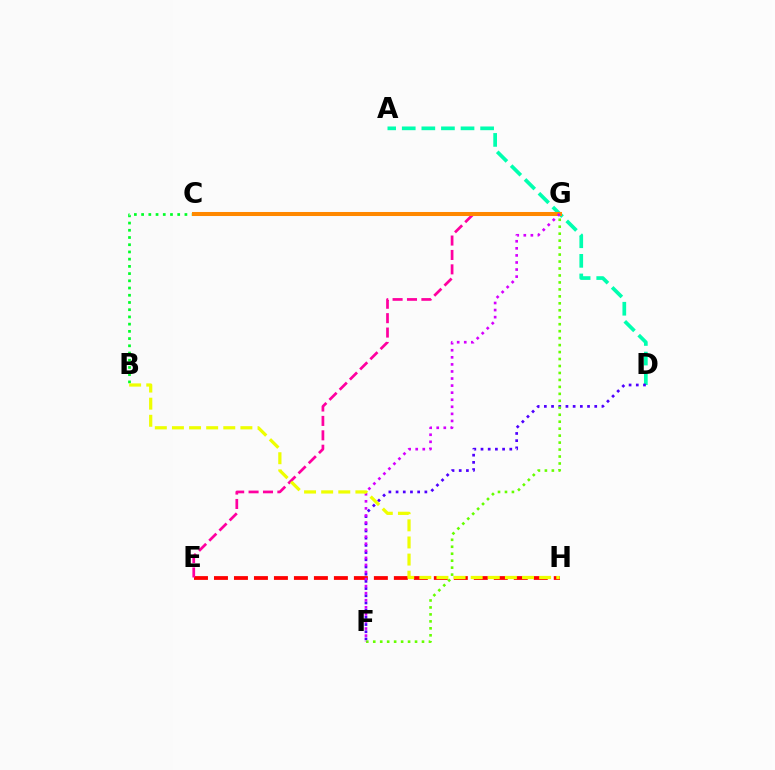{('C', 'G'): [{'color': '#00c7ff', 'line_style': 'dashed', 'thickness': 1.51}, {'color': '#003fff', 'line_style': 'dashed', 'thickness': 1.78}, {'color': '#ff8800', 'line_style': 'solid', 'thickness': 2.91}], ('B', 'C'): [{'color': '#00ff27', 'line_style': 'dotted', 'thickness': 1.96}], ('E', 'H'): [{'color': '#ff0000', 'line_style': 'dashed', 'thickness': 2.72}], ('A', 'D'): [{'color': '#00ffaf', 'line_style': 'dashed', 'thickness': 2.66}], ('D', 'F'): [{'color': '#4f00ff', 'line_style': 'dotted', 'thickness': 1.96}], ('E', 'G'): [{'color': '#ff00a0', 'line_style': 'dashed', 'thickness': 1.96}], ('F', 'G'): [{'color': '#66ff00', 'line_style': 'dotted', 'thickness': 1.89}, {'color': '#d600ff', 'line_style': 'dotted', 'thickness': 1.92}], ('B', 'H'): [{'color': '#eeff00', 'line_style': 'dashed', 'thickness': 2.33}]}